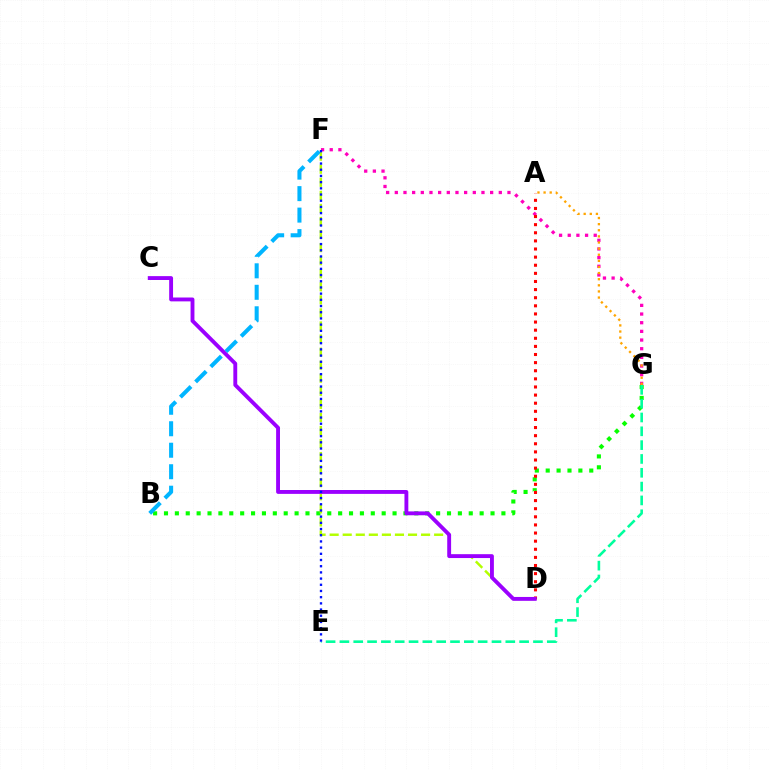{('B', 'G'): [{'color': '#08ff00', 'line_style': 'dotted', 'thickness': 2.96}], ('E', 'G'): [{'color': '#00ff9d', 'line_style': 'dashed', 'thickness': 1.88}], ('F', 'G'): [{'color': '#ff00bd', 'line_style': 'dotted', 'thickness': 2.35}], ('D', 'F'): [{'color': '#b3ff00', 'line_style': 'dashed', 'thickness': 1.77}], ('A', 'D'): [{'color': '#ff0000', 'line_style': 'dotted', 'thickness': 2.2}], ('C', 'D'): [{'color': '#9b00ff', 'line_style': 'solid', 'thickness': 2.79}], ('B', 'F'): [{'color': '#00b5ff', 'line_style': 'dashed', 'thickness': 2.92}], ('A', 'G'): [{'color': '#ffa500', 'line_style': 'dotted', 'thickness': 1.66}], ('E', 'F'): [{'color': '#0010ff', 'line_style': 'dotted', 'thickness': 1.68}]}